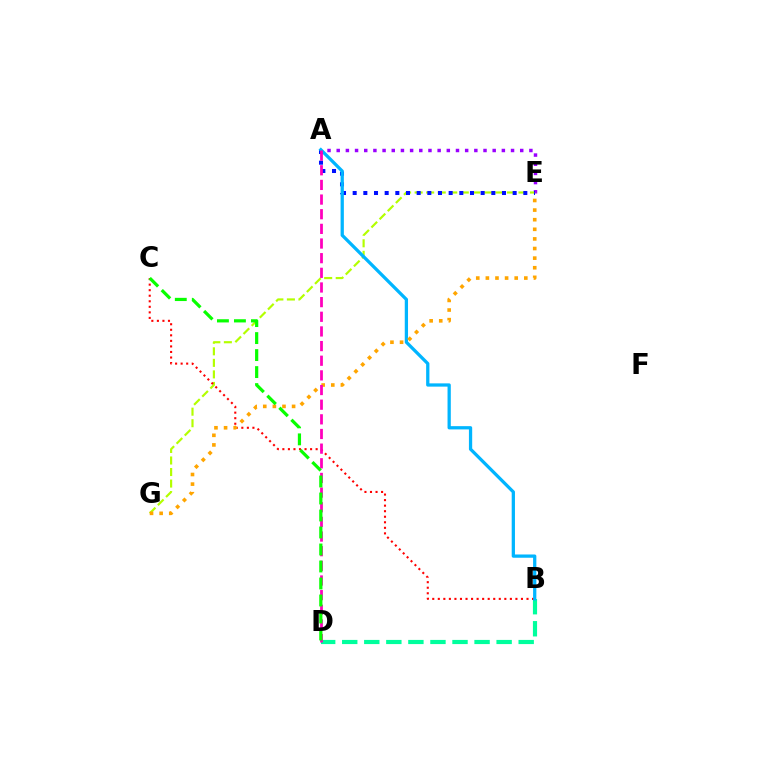{('A', 'E'): [{'color': '#9b00ff', 'line_style': 'dotted', 'thickness': 2.49}, {'color': '#0010ff', 'line_style': 'dotted', 'thickness': 2.9}], ('B', 'D'): [{'color': '#00ff9d', 'line_style': 'dashed', 'thickness': 3.0}], ('E', 'G'): [{'color': '#b3ff00', 'line_style': 'dashed', 'thickness': 1.57}, {'color': '#ffa500', 'line_style': 'dotted', 'thickness': 2.61}], ('B', 'C'): [{'color': '#ff0000', 'line_style': 'dotted', 'thickness': 1.51}], ('A', 'B'): [{'color': '#00b5ff', 'line_style': 'solid', 'thickness': 2.35}], ('A', 'D'): [{'color': '#ff00bd', 'line_style': 'dashed', 'thickness': 1.99}], ('C', 'D'): [{'color': '#08ff00', 'line_style': 'dashed', 'thickness': 2.31}]}